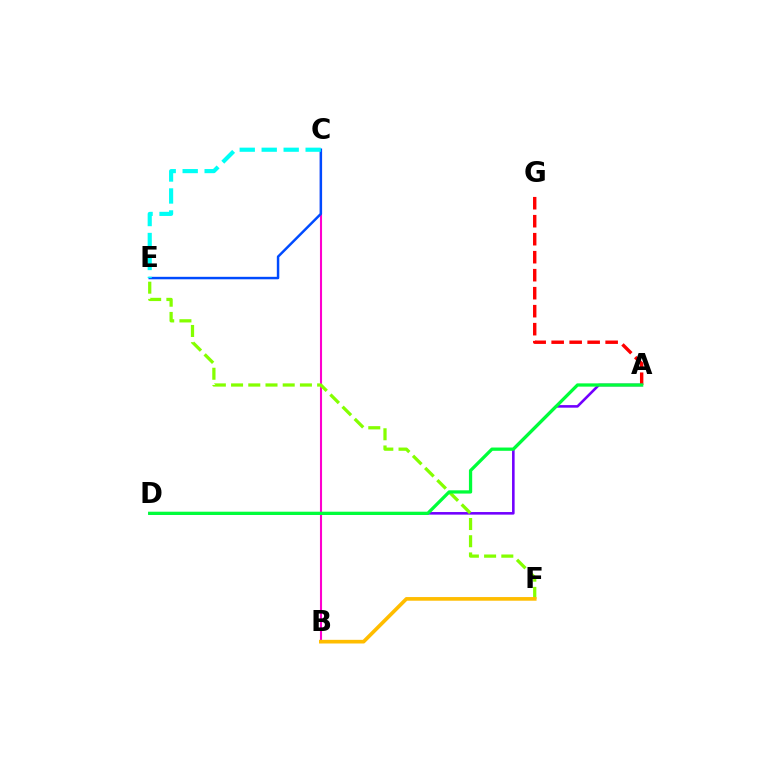{('A', 'G'): [{'color': '#ff0000', 'line_style': 'dashed', 'thickness': 2.44}], ('B', 'C'): [{'color': '#ff00cf', 'line_style': 'solid', 'thickness': 1.51}], ('C', 'E'): [{'color': '#004bff', 'line_style': 'solid', 'thickness': 1.78}, {'color': '#00fff6', 'line_style': 'dashed', 'thickness': 2.98}], ('A', 'D'): [{'color': '#7200ff', 'line_style': 'solid', 'thickness': 1.86}, {'color': '#00ff39', 'line_style': 'solid', 'thickness': 2.35}], ('E', 'F'): [{'color': '#84ff00', 'line_style': 'dashed', 'thickness': 2.34}], ('B', 'F'): [{'color': '#ffbd00', 'line_style': 'solid', 'thickness': 2.63}]}